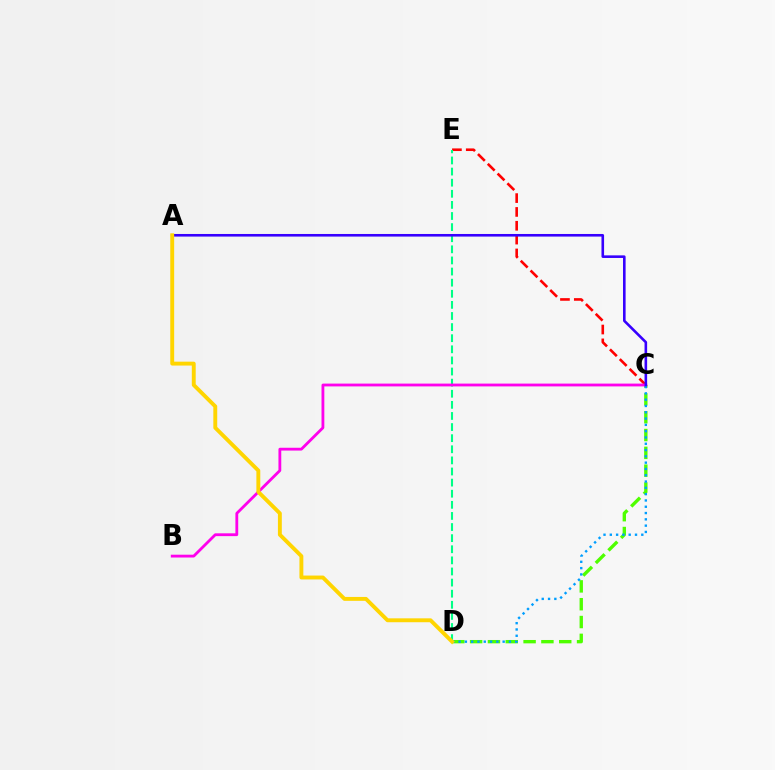{('C', 'E'): [{'color': '#ff0000', 'line_style': 'dashed', 'thickness': 1.88}], ('C', 'D'): [{'color': '#4fff00', 'line_style': 'dashed', 'thickness': 2.42}, {'color': '#009eff', 'line_style': 'dotted', 'thickness': 1.71}], ('D', 'E'): [{'color': '#00ff86', 'line_style': 'dashed', 'thickness': 1.51}], ('B', 'C'): [{'color': '#ff00ed', 'line_style': 'solid', 'thickness': 2.03}], ('A', 'C'): [{'color': '#3700ff', 'line_style': 'solid', 'thickness': 1.87}], ('A', 'D'): [{'color': '#ffd500', 'line_style': 'solid', 'thickness': 2.8}]}